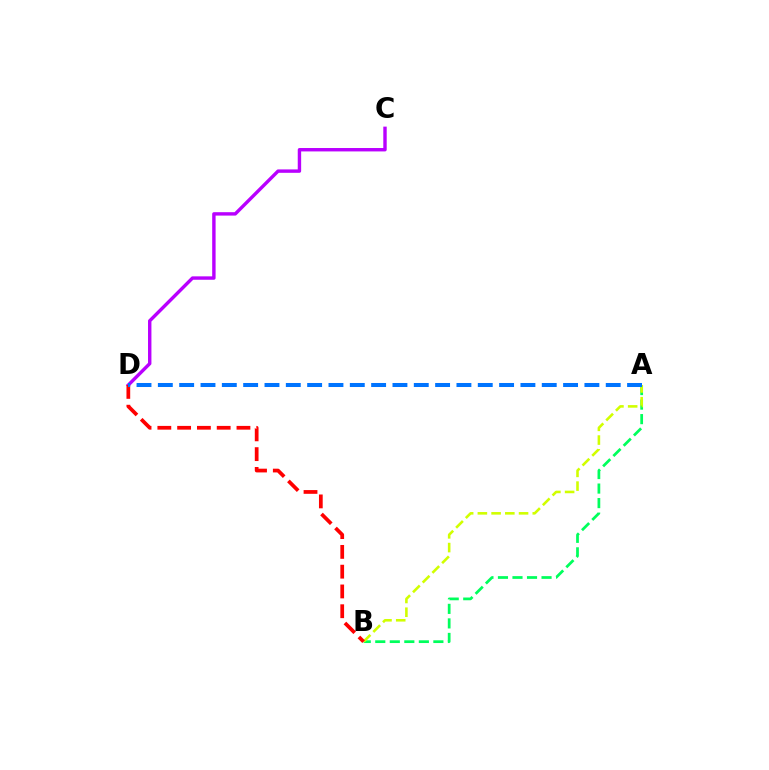{('A', 'B'): [{'color': '#00ff5c', 'line_style': 'dashed', 'thickness': 1.97}, {'color': '#d1ff00', 'line_style': 'dashed', 'thickness': 1.86}], ('C', 'D'): [{'color': '#b900ff', 'line_style': 'solid', 'thickness': 2.45}], ('B', 'D'): [{'color': '#ff0000', 'line_style': 'dashed', 'thickness': 2.69}], ('A', 'D'): [{'color': '#0074ff', 'line_style': 'dashed', 'thickness': 2.9}]}